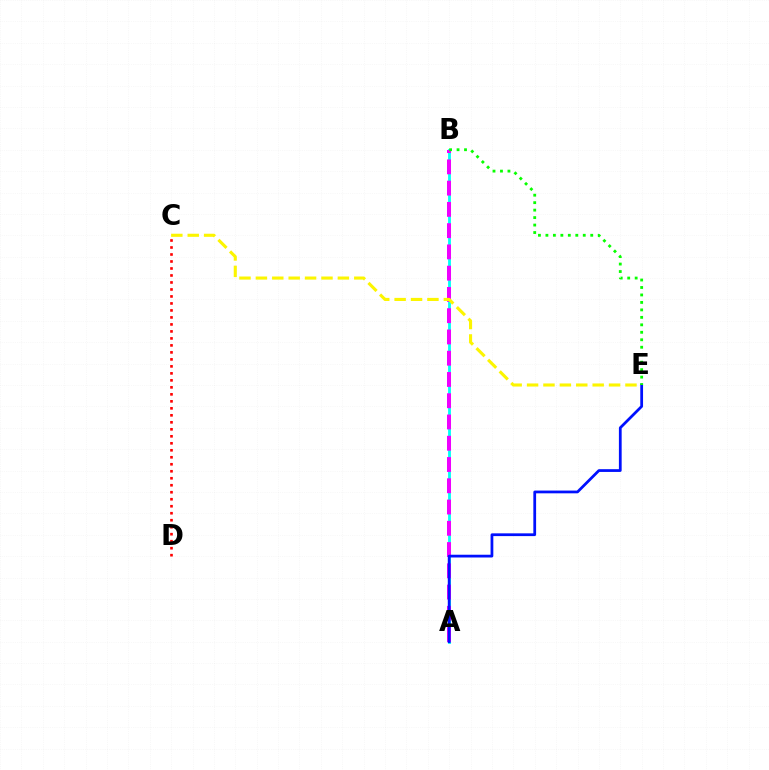{('A', 'B'): [{'color': '#00fff6', 'line_style': 'solid', 'thickness': 2.04}, {'color': '#ee00ff', 'line_style': 'dashed', 'thickness': 2.89}], ('A', 'E'): [{'color': '#0010ff', 'line_style': 'solid', 'thickness': 1.99}], ('B', 'E'): [{'color': '#08ff00', 'line_style': 'dotted', 'thickness': 2.03}], ('C', 'D'): [{'color': '#ff0000', 'line_style': 'dotted', 'thickness': 1.9}], ('C', 'E'): [{'color': '#fcf500', 'line_style': 'dashed', 'thickness': 2.23}]}